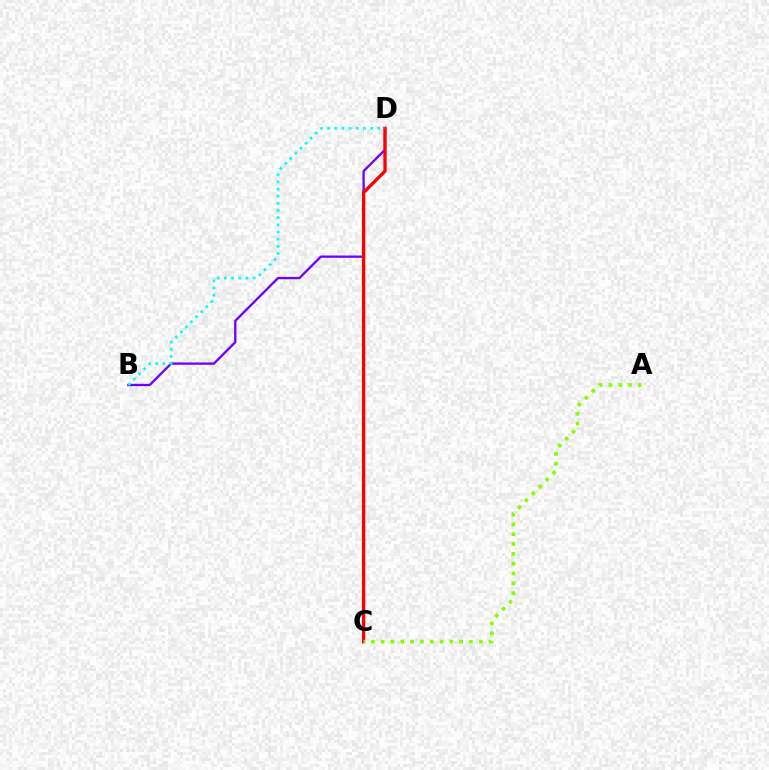{('B', 'D'): [{'color': '#7200ff', 'line_style': 'solid', 'thickness': 1.67}, {'color': '#00fff6', 'line_style': 'dotted', 'thickness': 1.95}], ('C', 'D'): [{'color': '#ff0000', 'line_style': 'solid', 'thickness': 2.39}], ('A', 'C'): [{'color': '#84ff00', 'line_style': 'dotted', 'thickness': 2.66}]}